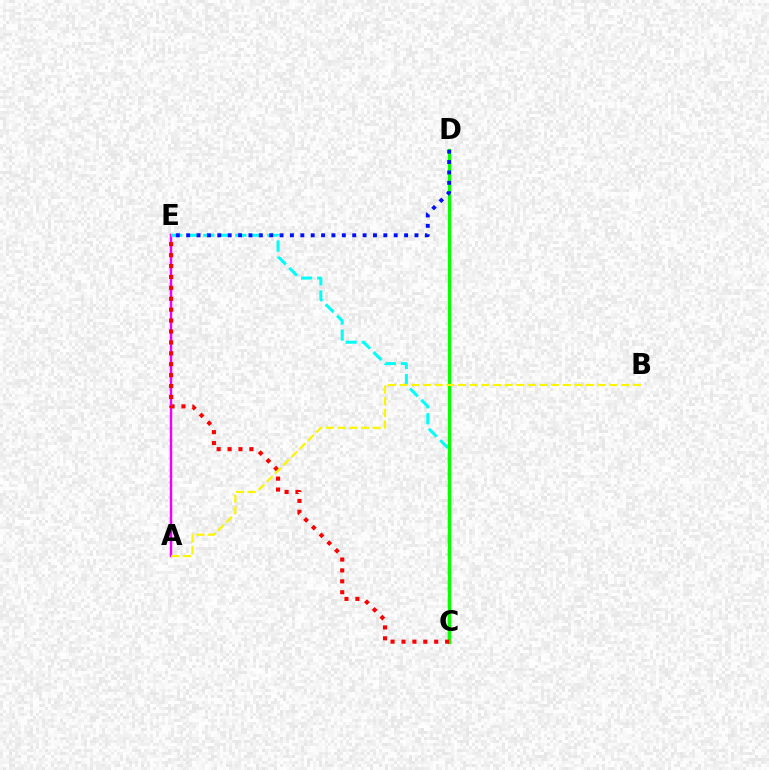{('A', 'E'): [{'color': '#ee00ff', 'line_style': 'solid', 'thickness': 1.76}], ('C', 'E'): [{'color': '#00fff6', 'line_style': 'dashed', 'thickness': 2.18}, {'color': '#ff0000', 'line_style': 'dotted', 'thickness': 2.96}], ('C', 'D'): [{'color': '#08ff00', 'line_style': 'solid', 'thickness': 2.31}], ('A', 'B'): [{'color': '#fcf500', 'line_style': 'dashed', 'thickness': 1.58}], ('D', 'E'): [{'color': '#0010ff', 'line_style': 'dotted', 'thickness': 2.82}]}